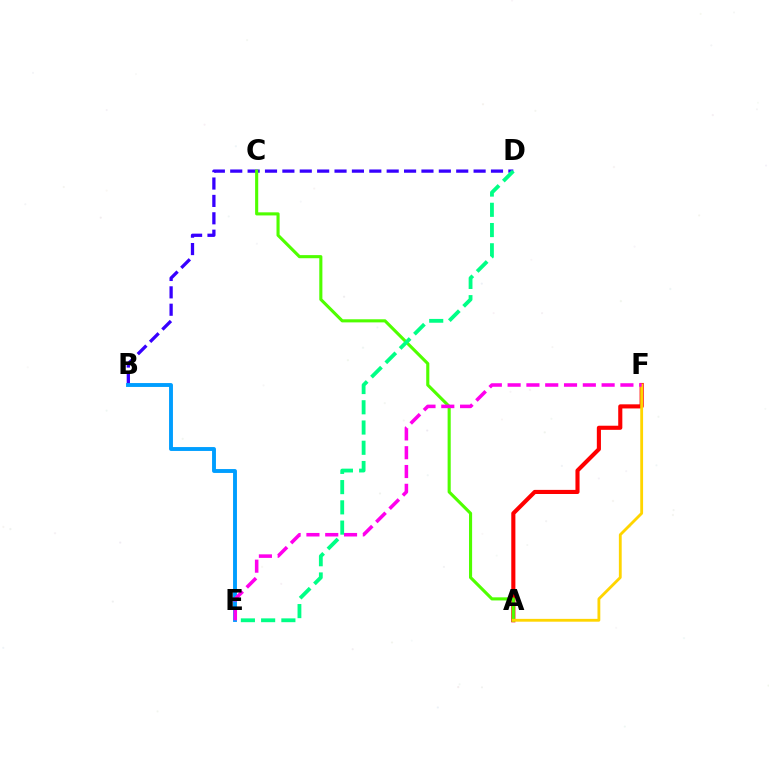{('B', 'D'): [{'color': '#3700ff', 'line_style': 'dashed', 'thickness': 2.36}], ('B', 'E'): [{'color': '#009eff', 'line_style': 'solid', 'thickness': 2.8}], ('A', 'F'): [{'color': '#ff0000', 'line_style': 'solid', 'thickness': 2.96}, {'color': '#ffd500', 'line_style': 'solid', 'thickness': 2.03}], ('A', 'C'): [{'color': '#4fff00', 'line_style': 'solid', 'thickness': 2.24}], ('E', 'F'): [{'color': '#ff00ed', 'line_style': 'dashed', 'thickness': 2.55}], ('D', 'E'): [{'color': '#00ff86', 'line_style': 'dashed', 'thickness': 2.75}]}